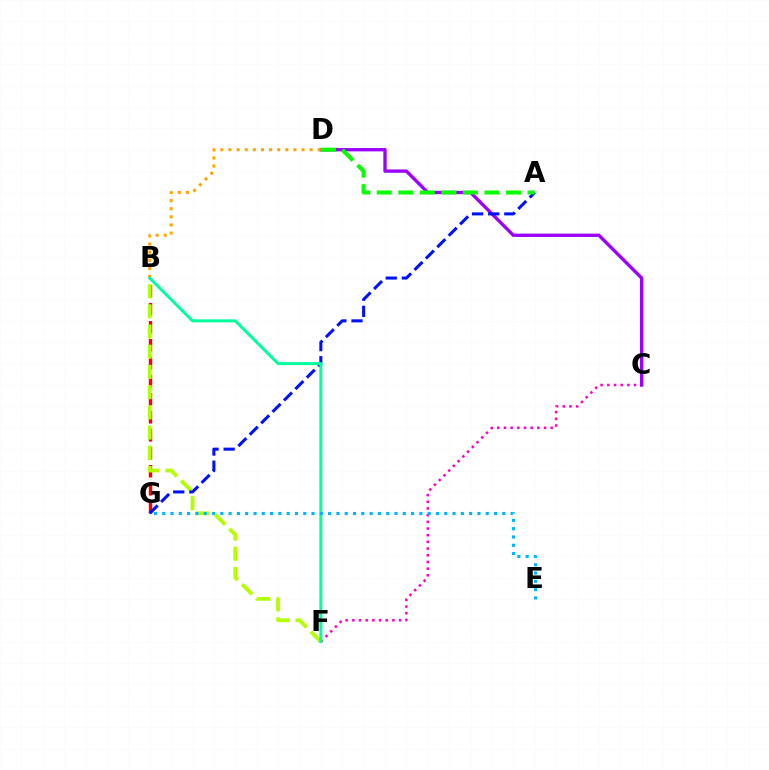{('C', 'F'): [{'color': '#ff00bd', 'line_style': 'dotted', 'thickness': 1.82}], ('B', 'G'): [{'color': '#ff0000', 'line_style': 'dashed', 'thickness': 2.44}], ('C', 'D'): [{'color': '#9b00ff', 'line_style': 'solid', 'thickness': 2.4}], ('B', 'F'): [{'color': '#b3ff00', 'line_style': 'dashed', 'thickness': 2.74}, {'color': '#00ff9d', 'line_style': 'solid', 'thickness': 2.15}], ('A', 'G'): [{'color': '#0010ff', 'line_style': 'dashed', 'thickness': 2.19}], ('B', 'D'): [{'color': '#ffa500', 'line_style': 'dotted', 'thickness': 2.2}], ('A', 'D'): [{'color': '#08ff00', 'line_style': 'dashed', 'thickness': 2.93}], ('E', 'G'): [{'color': '#00b5ff', 'line_style': 'dotted', 'thickness': 2.25}]}